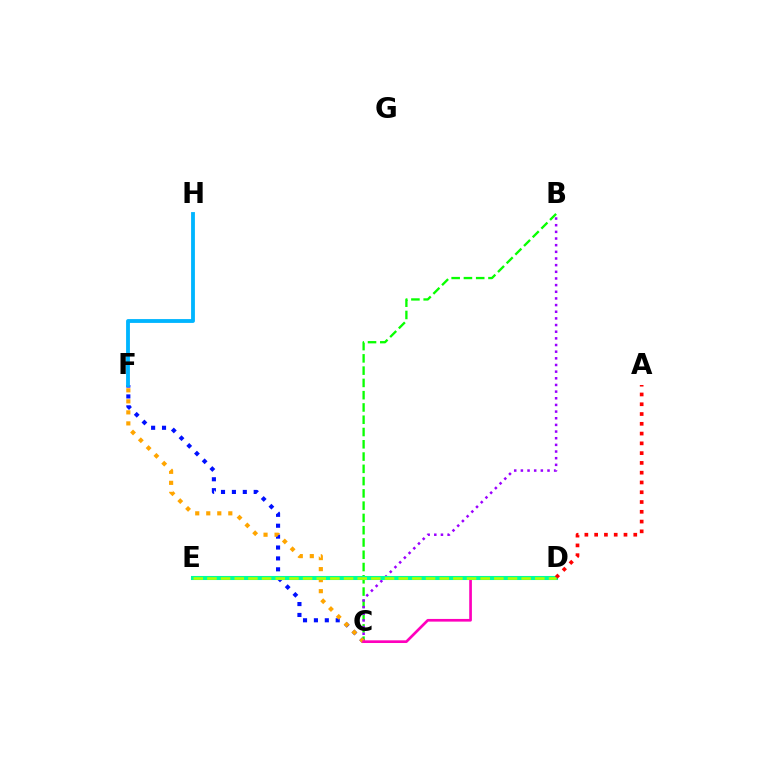{('B', 'C'): [{'color': '#08ff00', 'line_style': 'dashed', 'thickness': 1.67}, {'color': '#9b00ff', 'line_style': 'dotted', 'thickness': 1.81}], ('C', 'F'): [{'color': '#0010ff', 'line_style': 'dotted', 'thickness': 2.96}, {'color': '#ffa500', 'line_style': 'dotted', 'thickness': 2.99}], ('C', 'D'): [{'color': '#ff00bd', 'line_style': 'solid', 'thickness': 1.93}], ('D', 'E'): [{'color': '#00ff9d', 'line_style': 'solid', 'thickness': 2.93}, {'color': '#b3ff00', 'line_style': 'dashed', 'thickness': 1.86}], ('A', 'D'): [{'color': '#ff0000', 'line_style': 'dotted', 'thickness': 2.66}], ('F', 'H'): [{'color': '#00b5ff', 'line_style': 'solid', 'thickness': 2.76}]}